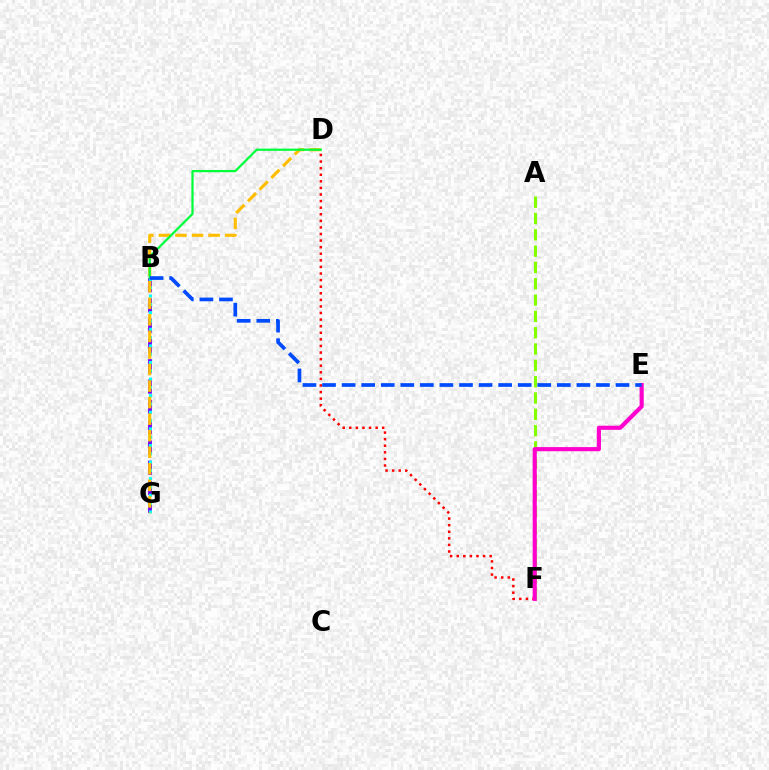{('B', 'G'): [{'color': '#7200ff', 'line_style': 'dashed', 'thickness': 2.76}, {'color': '#00fff6', 'line_style': 'dotted', 'thickness': 2.26}], ('A', 'F'): [{'color': '#84ff00', 'line_style': 'dashed', 'thickness': 2.22}], ('D', 'G'): [{'color': '#ffbd00', 'line_style': 'dashed', 'thickness': 2.25}], ('D', 'F'): [{'color': '#ff0000', 'line_style': 'dotted', 'thickness': 1.79}], ('B', 'D'): [{'color': '#00ff39', 'line_style': 'solid', 'thickness': 1.61}], ('E', 'F'): [{'color': '#ff00cf', 'line_style': 'solid', 'thickness': 2.98}], ('B', 'E'): [{'color': '#004bff', 'line_style': 'dashed', 'thickness': 2.66}]}